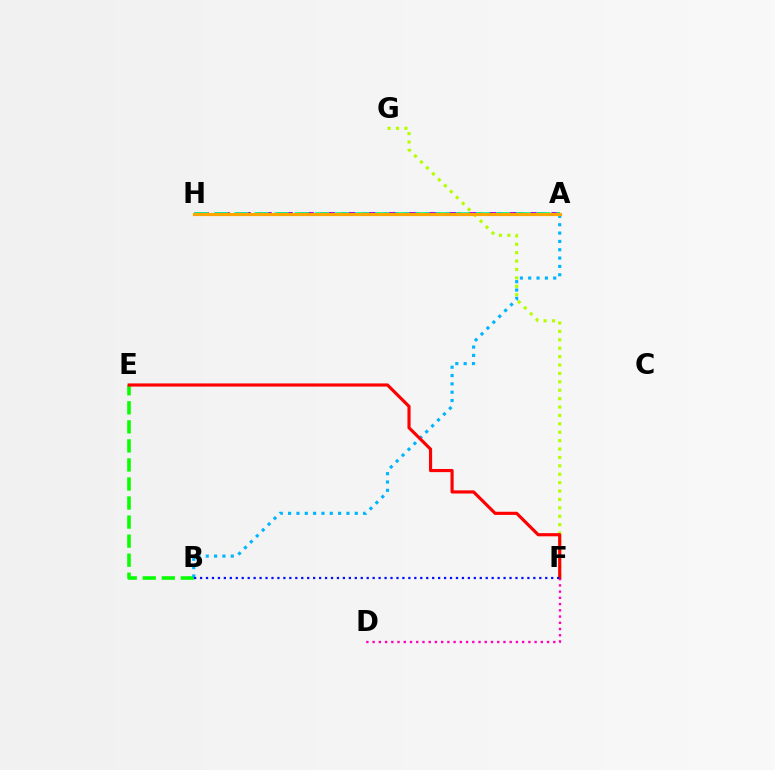{('D', 'F'): [{'color': '#ff00bd', 'line_style': 'dotted', 'thickness': 1.69}], ('A', 'H'): [{'color': '#9b00ff', 'line_style': 'dashed', 'thickness': 2.86}, {'color': '#00ff9d', 'line_style': 'dashed', 'thickness': 2.74}, {'color': '#ffa500', 'line_style': 'solid', 'thickness': 2.27}], ('F', 'G'): [{'color': '#b3ff00', 'line_style': 'dotted', 'thickness': 2.28}], ('B', 'E'): [{'color': '#08ff00', 'line_style': 'dashed', 'thickness': 2.59}], ('A', 'B'): [{'color': '#00b5ff', 'line_style': 'dotted', 'thickness': 2.26}], ('E', 'F'): [{'color': '#ff0000', 'line_style': 'solid', 'thickness': 2.27}], ('B', 'F'): [{'color': '#0010ff', 'line_style': 'dotted', 'thickness': 1.62}]}